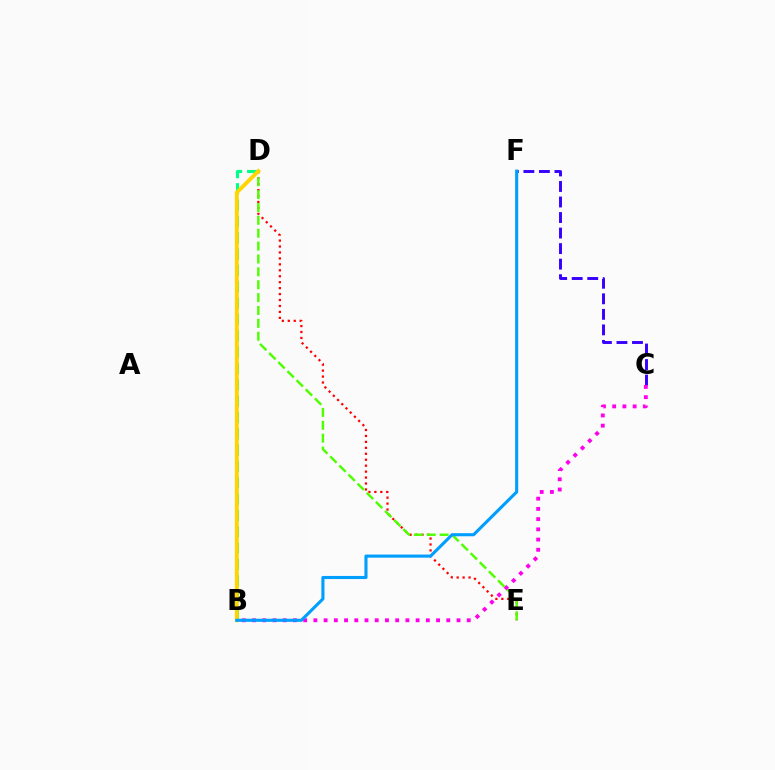{('D', 'E'): [{'color': '#ff0000', 'line_style': 'dotted', 'thickness': 1.62}, {'color': '#4fff00', 'line_style': 'dashed', 'thickness': 1.75}], ('B', 'D'): [{'color': '#00ff86', 'line_style': 'dashed', 'thickness': 2.22}, {'color': '#ffd500', 'line_style': 'solid', 'thickness': 2.79}], ('C', 'F'): [{'color': '#3700ff', 'line_style': 'dashed', 'thickness': 2.11}], ('B', 'C'): [{'color': '#ff00ed', 'line_style': 'dotted', 'thickness': 2.78}], ('B', 'F'): [{'color': '#009eff', 'line_style': 'solid', 'thickness': 2.23}]}